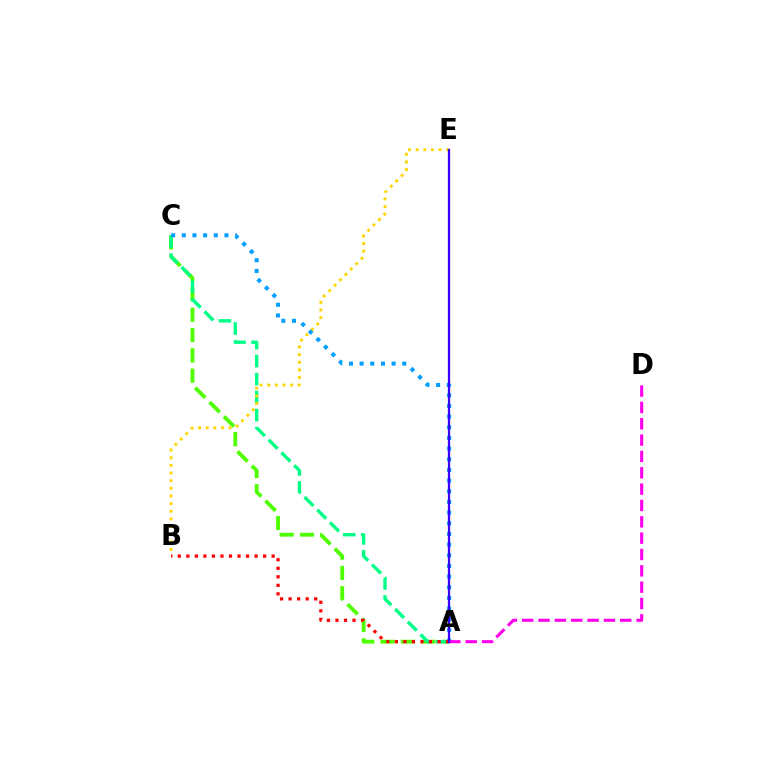{('A', 'C'): [{'color': '#4fff00', 'line_style': 'dashed', 'thickness': 2.76}, {'color': '#00ff86', 'line_style': 'dashed', 'thickness': 2.45}, {'color': '#009eff', 'line_style': 'dotted', 'thickness': 2.9}], ('B', 'E'): [{'color': '#ffd500', 'line_style': 'dotted', 'thickness': 2.08}], ('A', 'D'): [{'color': '#ff00ed', 'line_style': 'dashed', 'thickness': 2.22}], ('A', 'B'): [{'color': '#ff0000', 'line_style': 'dotted', 'thickness': 2.32}], ('A', 'E'): [{'color': '#3700ff', 'line_style': 'solid', 'thickness': 1.64}]}